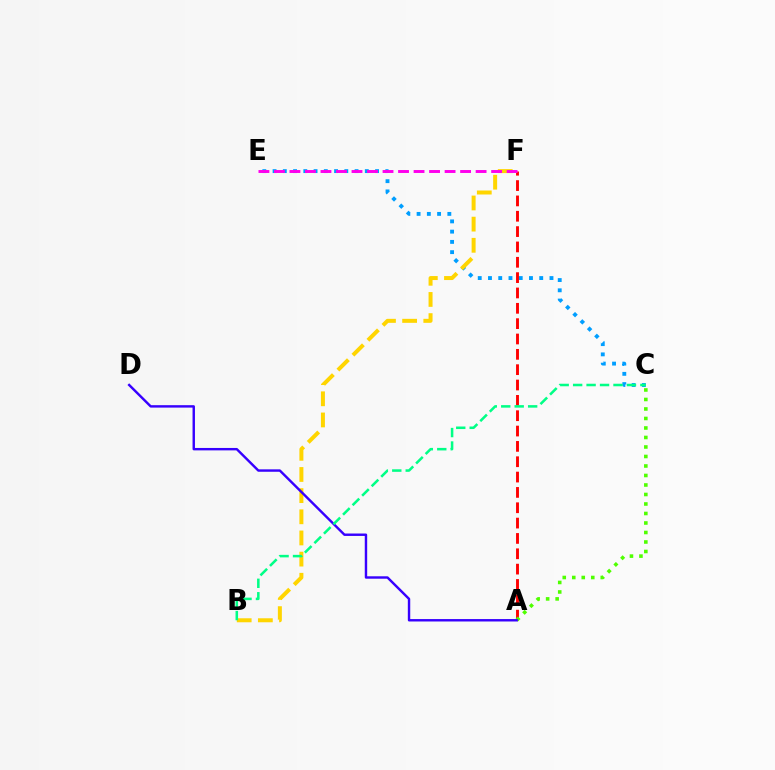{('C', 'E'): [{'color': '#009eff', 'line_style': 'dotted', 'thickness': 2.78}], ('A', 'F'): [{'color': '#ff0000', 'line_style': 'dashed', 'thickness': 2.08}], ('A', 'C'): [{'color': '#4fff00', 'line_style': 'dotted', 'thickness': 2.58}], ('B', 'F'): [{'color': '#ffd500', 'line_style': 'dashed', 'thickness': 2.87}], ('E', 'F'): [{'color': '#ff00ed', 'line_style': 'dashed', 'thickness': 2.11}], ('A', 'D'): [{'color': '#3700ff', 'line_style': 'solid', 'thickness': 1.74}], ('B', 'C'): [{'color': '#00ff86', 'line_style': 'dashed', 'thickness': 1.83}]}